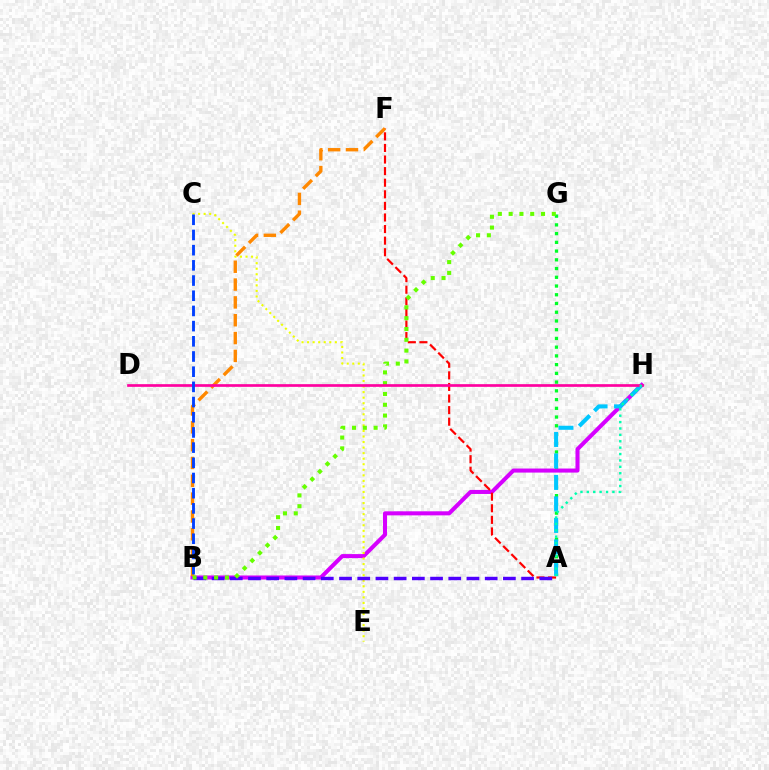{('A', 'G'): [{'color': '#00ff27', 'line_style': 'dotted', 'thickness': 2.37}], ('B', 'H'): [{'color': '#d600ff', 'line_style': 'solid', 'thickness': 2.91}], ('A', 'F'): [{'color': '#ff0000', 'line_style': 'dashed', 'thickness': 1.57}], ('C', 'E'): [{'color': '#eeff00', 'line_style': 'dotted', 'thickness': 1.51}], ('A', 'H'): [{'color': '#00c7ff', 'line_style': 'dashed', 'thickness': 2.92}, {'color': '#00ffaf', 'line_style': 'dotted', 'thickness': 1.74}], ('A', 'B'): [{'color': '#4f00ff', 'line_style': 'dashed', 'thickness': 2.47}], ('B', 'F'): [{'color': '#ff8800', 'line_style': 'dashed', 'thickness': 2.42}], ('B', 'G'): [{'color': '#66ff00', 'line_style': 'dotted', 'thickness': 2.93}], ('D', 'H'): [{'color': '#ff00a0', 'line_style': 'solid', 'thickness': 1.94}], ('B', 'C'): [{'color': '#003fff', 'line_style': 'dashed', 'thickness': 2.06}]}